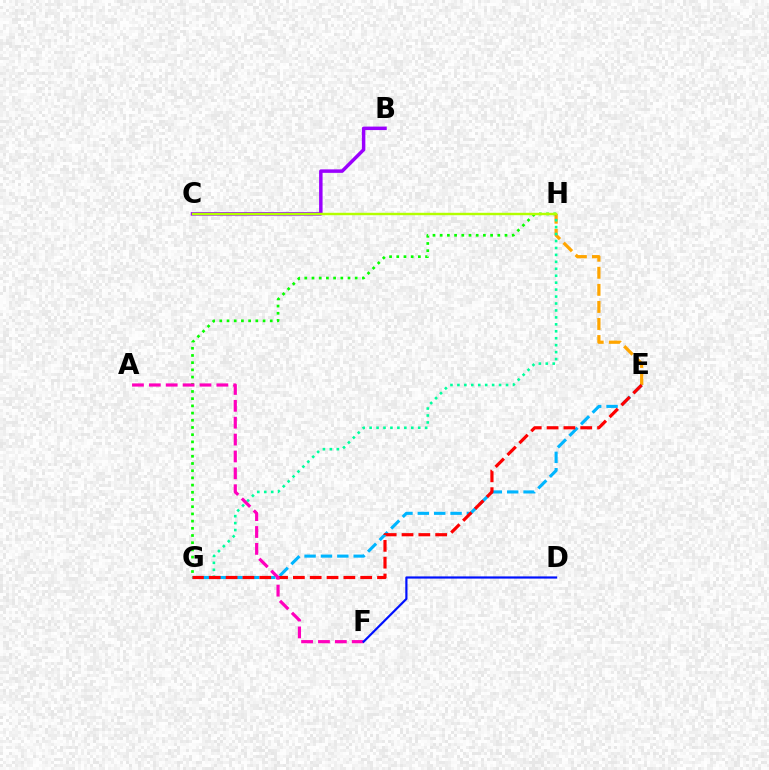{('B', 'C'): [{'color': '#9b00ff', 'line_style': 'solid', 'thickness': 2.5}], ('E', 'H'): [{'color': '#ffa500', 'line_style': 'dashed', 'thickness': 2.32}], ('G', 'H'): [{'color': '#08ff00', 'line_style': 'dotted', 'thickness': 1.96}, {'color': '#00ff9d', 'line_style': 'dotted', 'thickness': 1.89}], ('E', 'G'): [{'color': '#00b5ff', 'line_style': 'dashed', 'thickness': 2.22}, {'color': '#ff0000', 'line_style': 'dashed', 'thickness': 2.29}], ('A', 'F'): [{'color': '#ff00bd', 'line_style': 'dashed', 'thickness': 2.29}], ('D', 'F'): [{'color': '#0010ff', 'line_style': 'solid', 'thickness': 1.58}], ('C', 'H'): [{'color': '#b3ff00', 'line_style': 'solid', 'thickness': 1.74}]}